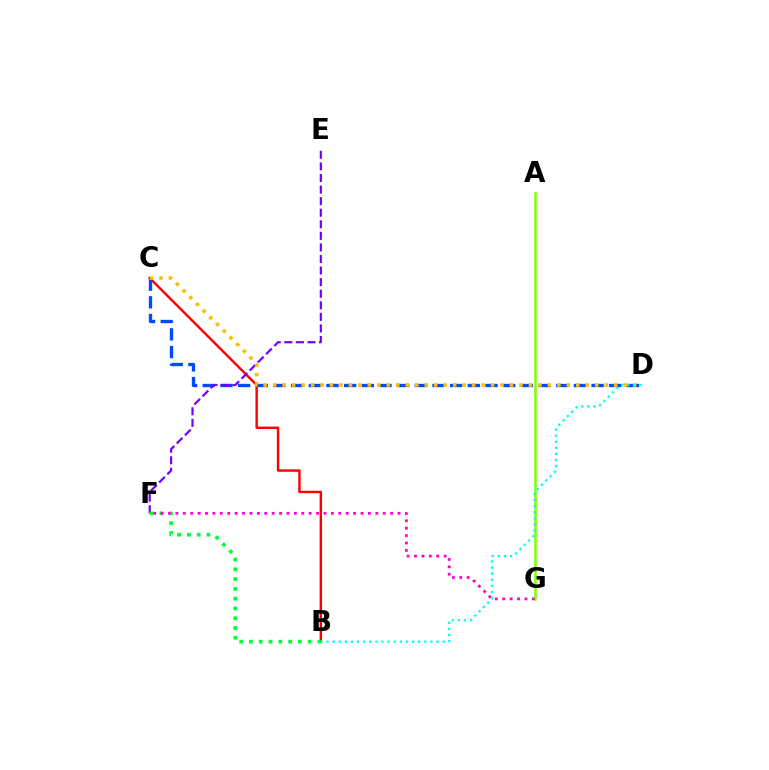{('B', 'C'): [{'color': '#ff0000', 'line_style': 'solid', 'thickness': 1.75}], ('C', 'D'): [{'color': '#004bff', 'line_style': 'dashed', 'thickness': 2.4}, {'color': '#ffbd00', 'line_style': 'dotted', 'thickness': 2.57}], ('E', 'F'): [{'color': '#7200ff', 'line_style': 'dashed', 'thickness': 1.57}], ('A', 'G'): [{'color': '#84ff00', 'line_style': 'solid', 'thickness': 1.82}], ('B', 'D'): [{'color': '#00fff6', 'line_style': 'dotted', 'thickness': 1.66}], ('B', 'F'): [{'color': '#00ff39', 'line_style': 'dotted', 'thickness': 2.66}], ('F', 'G'): [{'color': '#ff00cf', 'line_style': 'dotted', 'thickness': 2.01}]}